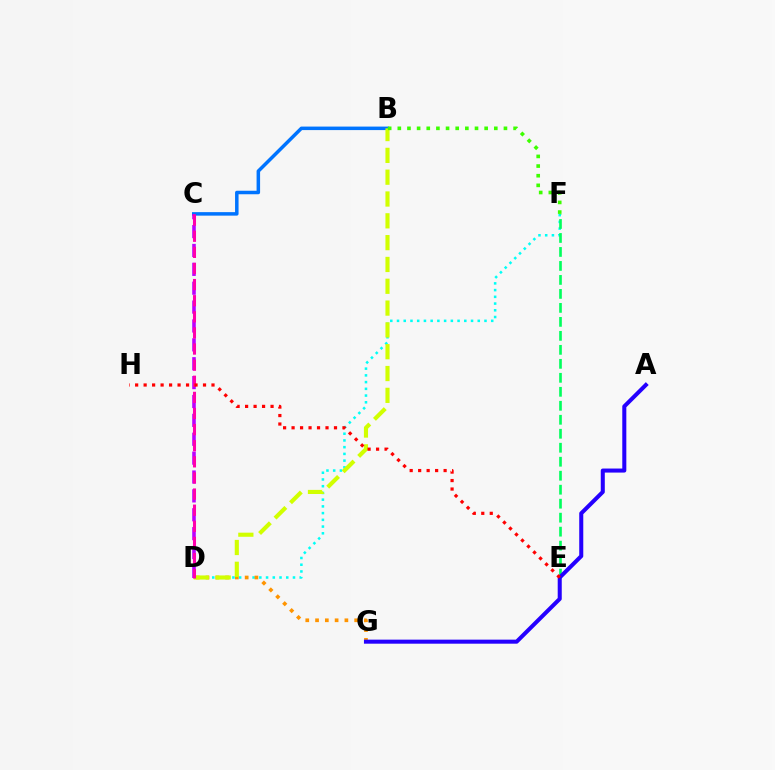{('B', 'C'): [{'color': '#0074ff', 'line_style': 'solid', 'thickness': 2.52}], ('D', 'F'): [{'color': '#00fff6', 'line_style': 'dotted', 'thickness': 1.83}], ('E', 'F'): [{'color': '#00ff5c', 'line_style': 'dashed', 'thickness': 1.9}], ('D', 'G'): [{'color': '#ff9400', 'line_style': 'dotted', 'thickness': 2.66}], ('A', 'G'): [{'color': '#2500ff', 'line_style': 'solid', 'thickness': 2.91}], ('C', 'D'): [{'color': '#b900ff', 'line_style': 'dashed', 'thickness': 2.56}, {'color': '#ff00ac', 'line_style': 'dashed', 'thickness': 2.19}], ('B', 'D'): [{'color': '#d1ff00', 'line_style': 'dashed', 'thickness': 2.96}], ('B', 'F'): [{'color': '#3dff00', 'line_style': 'dotted', 'thickness': 2.62}], ('E', 'H'): [{'color': '#ff0000', 'line_style': 'dotted', 'thickness': 2.3}]}